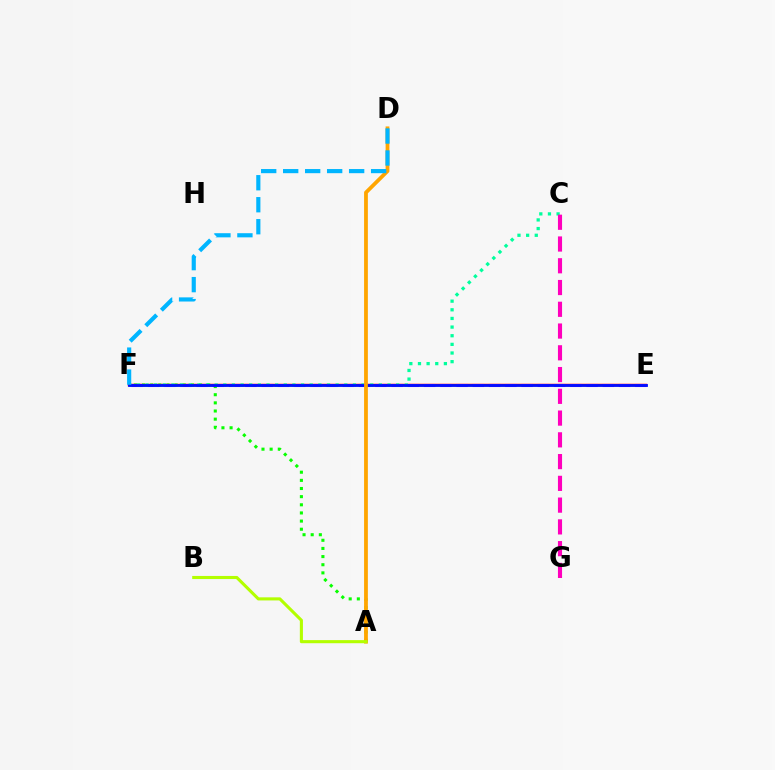{('E', 'F'): [{'color': '#ff0000', 'line_style': 'solid', 'thickness': 1.78}, {'color': '#9b00ff', 'line_style': 'dashed', 'thickness': 2.21}, {'color': '#0010ff', 'line_style': 'solid', 'thickness': 2.02}], ('A', 'F'): [{'color': '#08ff00', 'line_style': 'dotted', 'thickness': 2.21}], ('C', 'F'): [{'color': '#00ff9d', 'line_style': 'dotted', 'thickness': 2.35}], ('A', 'D'): [{'color': '#ffa500', 'line_style': 'solid', 'thickness': 2.73}], ('A', 'B'): [{'color': '#b3ff00', 'line_style': 'solid', 'thickness': 2.23}], ('D', 'F'): [{'color': '#00b5ff', 'line_style': 'dashed', 'thickness': 2.99}], ('C', 'G'): [{'color': '#ff00bd', 'line_style': 'dashed', 'thickness': 2.96}]}